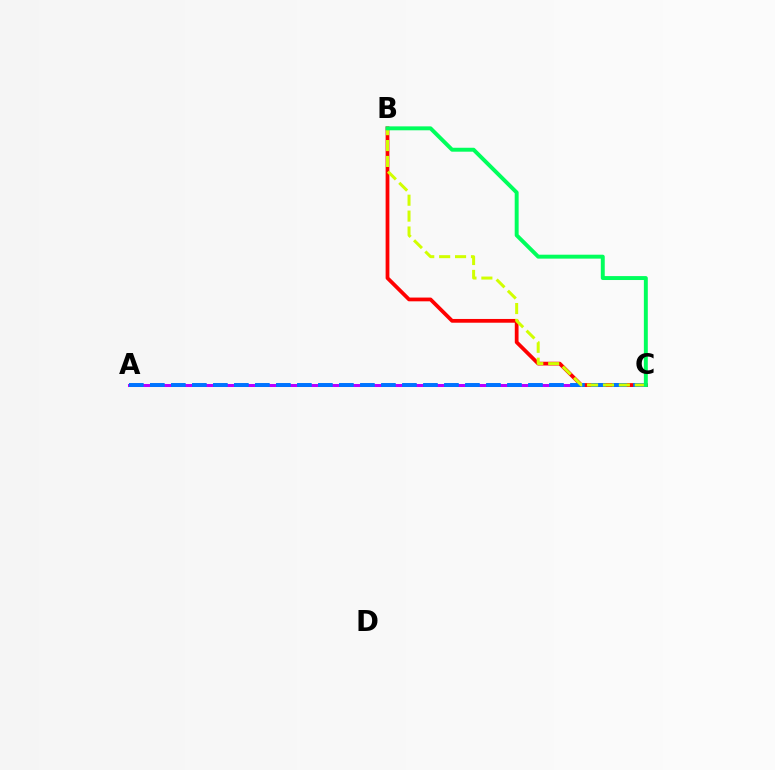{('A', 'C'): [{'color': '#b900ff', 'line_style': 'solid', 'thickness': 2.17}, {'color': '#0074ff', 'line_style': 'dashed', 'thickness': 2.85}], ('B', 'C'): [{'color': '#ff0000', 'line_style': 'solid', 'thickness': 2.7}, {'color': '#d1ff00', 'line_style': 'dashed', 'thickness': 2.16}, {'color': '#00ff5c', 'line_style': 'solid', 'thickness': 2.83}]}